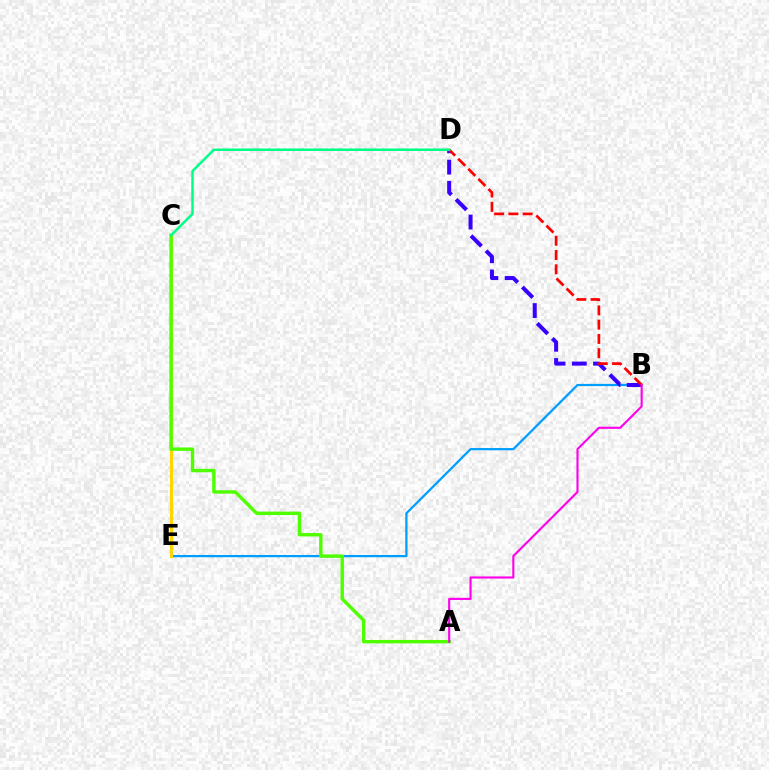{('B', 'E'): [{'color': '#009eff', 'line_style': 'solid', 'thickness': 1.61}], ('C', 'E'): [{'color': '#ffd500', 'line_style': 'solid', 'thickness': 2.25}], ('B', 'D'): [{'color': '#3700ff', 'line_style': 'dashed', 'thickness': 2.89}, {'color': '#ff0000', 'line_style': 'dashed', 'thickness': 1.94}], ('A', 'C'): [{'color': '#4fff00', 'line_style': 'solid', 'thickness': 2.46}], ('C', 'D'): [{'color': '#00ff86', 'line_style': 'solid', 'thickness': 1.79}], ('A', 'B'): [{'color': '#ff00ed', 'line_style': 'solid', 'thickness': 1.53}]}